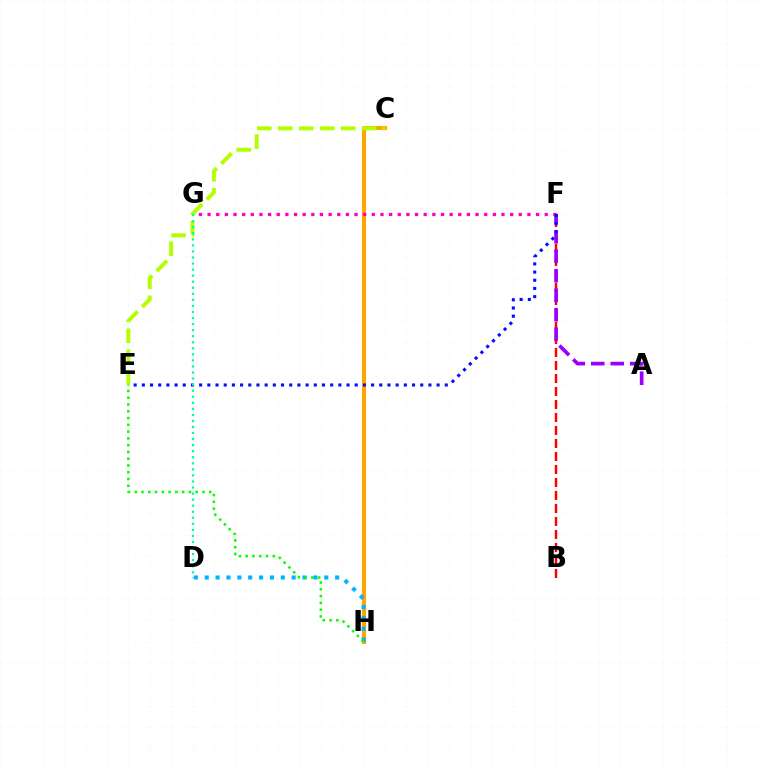{('B', 'F'): [{'color': '#ff0000', 'line_style': 'dashed', 'thickness': 1.77}], ('C', 'H'): [{'color': '#ffa500', 'line_style': 'solid', 'thickness': 2.94}], ('D', 'H'): [{'color': '#00b5ff', 'line_style': 'dotted', 'thickness': 2.95}], ('A', 'F'): [{'color': '#9b00ff', 'line_style': 'dashed', 'thickness': 2.65}], ('E', 'H'): [{'color': '#08ff00', 'line_style': 'dotted', 'thickness': 1.84}], ('F', 'G'): [{'color': '#ff00bd', 'line_style': 'dotted', 'thickness': 2.35}], ('E', 'F'): [{'color': '#0010ff', 'line_style': 'dotted', 'thickness': 2.22}], ('C', 'E'): [{'color': '#b3ff00', 'line_style': 'dashed', 'thickness': 2.85}], ('D', 'G'): [{'color': '#00ff9d', 'line_style': 'dotted', 'thickness': 1.64}]}